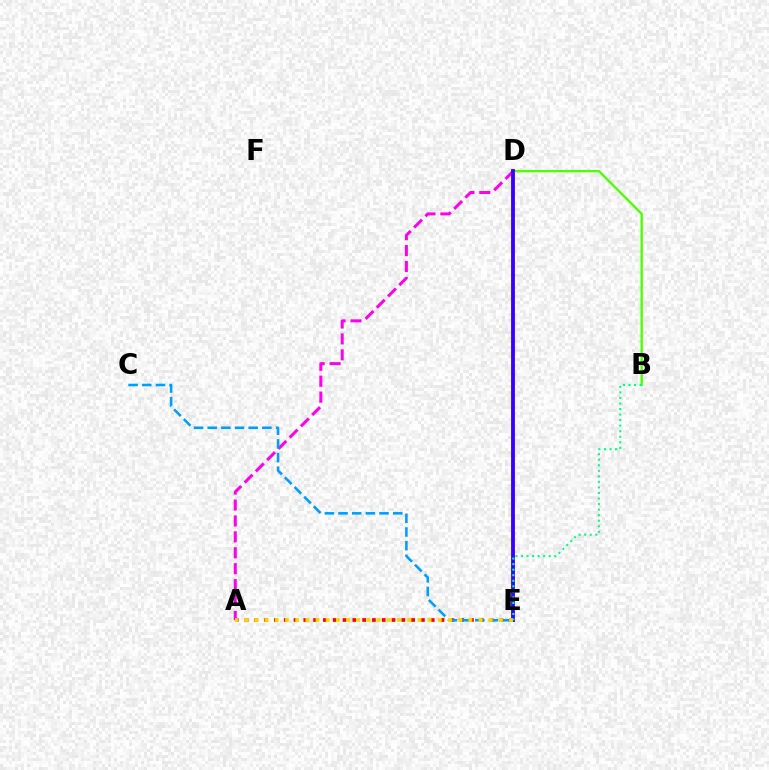{('A', 'D'): [{'color': '#ff00ed', 'line_style': 'dashed', 'thickness': 2.16}], ('A', 'E'): [{'color': '#ff0000', 'line_style': 'dotted', 'thickness': 2.66}, {'color': '#ffd500', 'line_style': 'dotted', 'thickness': 2.77}], ('B', 'D'): [{'color': '#4fff00', 'line_style': 'solid', 'thickness': 1.67}], ('D', 'E'): [{'color': '#3700ff', 'line_style': 'solid', 'thickness': 2.76}], ('C', 'E'): [{'color': '#009eff', 'line_style': 'dashed', 'thickness': 1.86}], ('B', 'E'): [{'color': '#00ff86', 'line_style': 'dotted', 'thickness': 1.51}]}